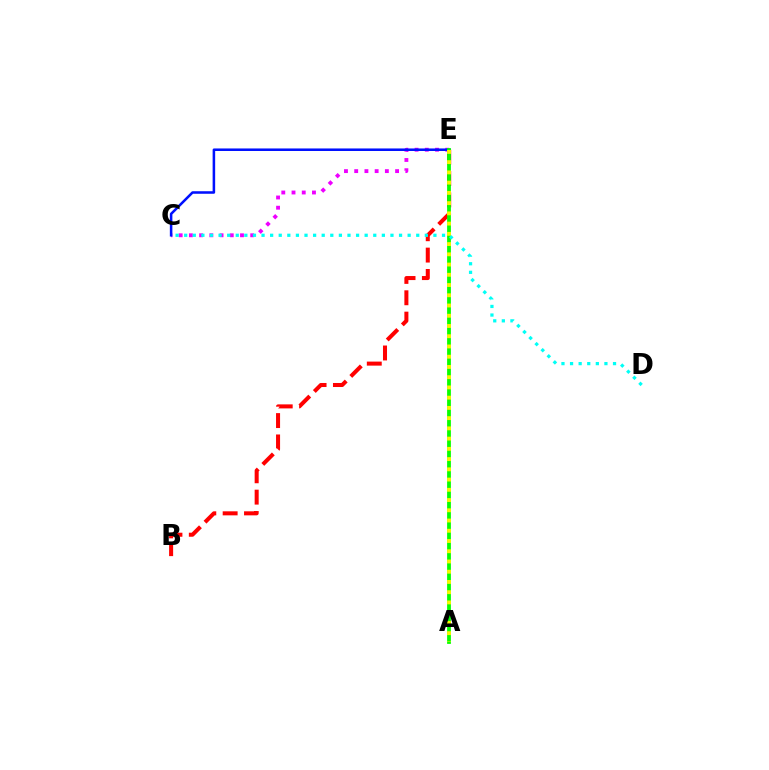{('C', 'E'): [{'color': '#ee00ff', 'line_style': 'dotted', 'thickness': 2.78}, {'color': '#0010ff', 'line_style': 'solid', 'thickness': 1.83}], ('B', 'E'): [{'color': '#ff0000', 'line_style': 'dashed', 'thickness': 2.9}], ('A', 'E'): [{'color': '#08ff00', 'line_style': 'solid', 'thickness': 2.72}, {'color': '#fcf500', 'line_style': 'dotted', 'thickness': 2.78}], ('C', 'D'): [{'color': '#00fff6', 'line_style': 'dotted', 'thickness': 2.33}]}